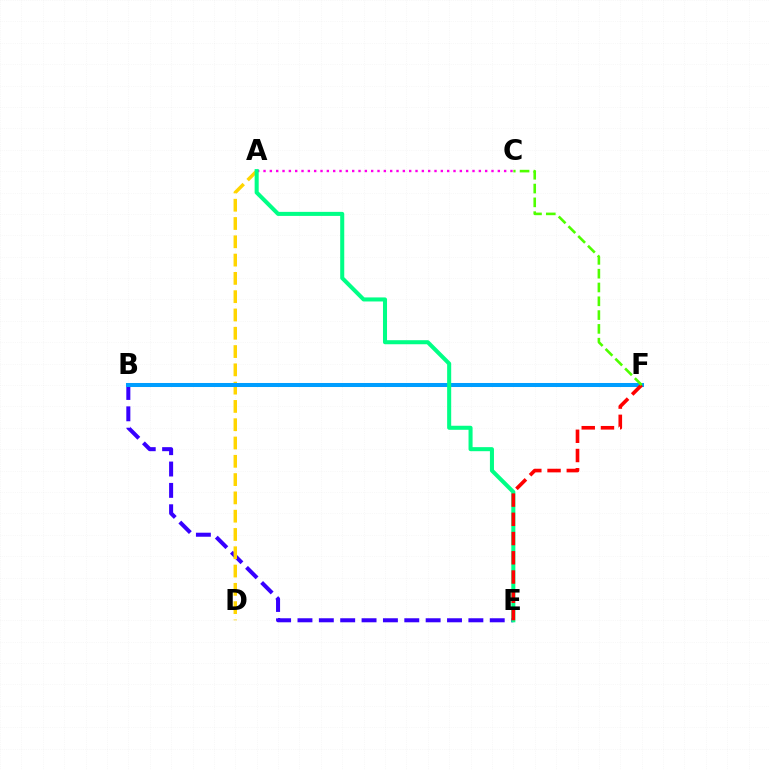{('B', 'E'): [{'color': '#3700ff', 'line_style': 'dashed', 'thickness': 2.9}], ('A', 'D'): [{'color': '#ffd500', 'line_style': 'dashed', 'thickness': 2.48}], ('A', 'C'): [{'color': '#ff00ed', 'line_style': 'dotted', 'thickness': 1.72}], ('B', 'F'): [{'color': '#009eff', 'line_style': 'solid', 'thickness': 2.9}], ('A', 'E'): [{'color': '#00ff86', 'line_style': 'solid', 'thickness': 2.91}], ('E', 'F'): [{'color': '#ff0000', 'line_style': 'dashed', 'thickness': 2.61}], ('C', 'F'): [{'color': '#4fff00', 'line_style': 'dashed', 'thickness': 1.88}]}